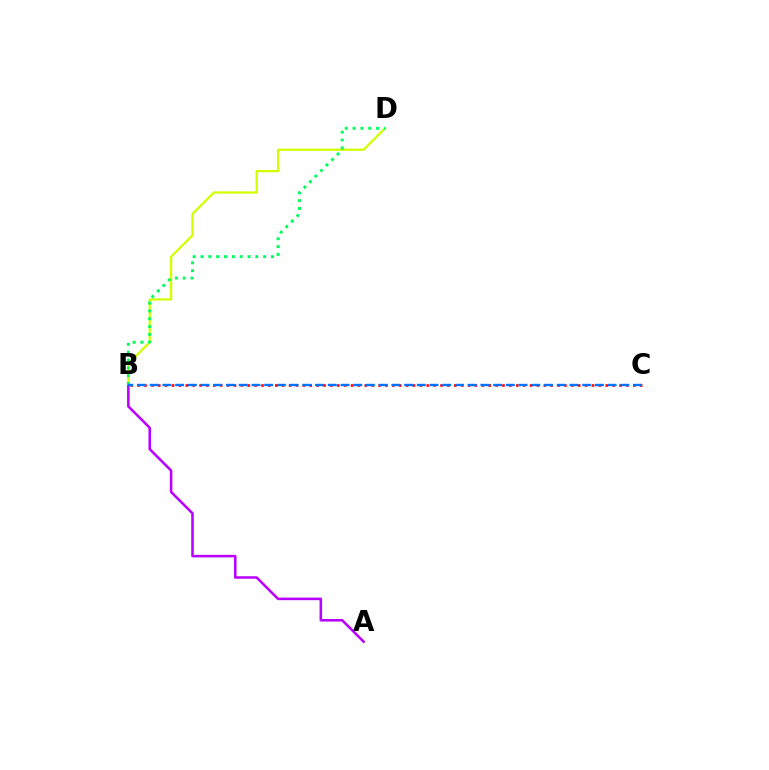{('B', 'D'): [{'color': '#d1ff00', 'line_style': 'solid', 'thickness': 1.64}, {'color': '#00ff5c', 'line_style': 'dotted', 'thickness': 2.13}], ('A', 'B'): [{'color': '#b900ff', 'line_style': 'solid', 'thickness': 1.84}], ('B', 'C'): [{'color': '#ff0000', 'line_style': 'dotted', 'thickness': 1.87}, {'color': '#0074ff', 'line_style': 'dashed', 'thickness': 1.73}]}